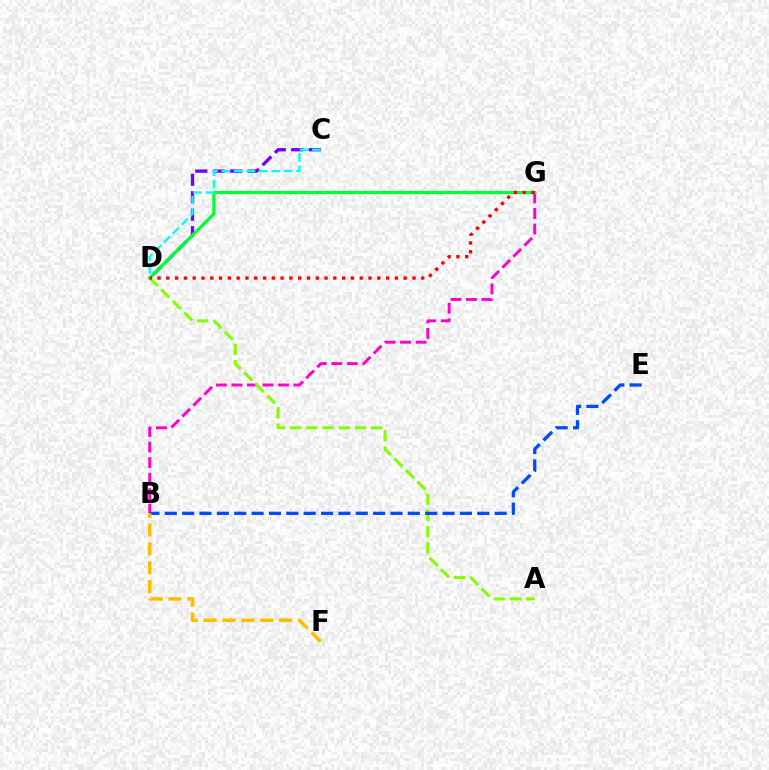{('B', 'G'): [{'color': '#ff00cf', 'line_style': 'dashed', 'thickness': 2.11}], ('C', 'D'): [{'color': '#7200ff', 'line_style': 'dashed', 'thickness': 2.37}, {'color': '#00fff6', 'line_style': 'dashed', 'thickness': 1.69}], ('A', 'D'): [{'color': '#84ff00', 'line_style': 'dashed', 'thickness': 2.21}], ('D', 'G'): [{'color': '#00ff39', 'line_style': 'solid', 'thickness': 2.34}, {'color': '#ff0000', 'line_style': 'dotted', 'thickness': 2.39}], ('B', 'E'): [{'color': '#004bff', 'line_style': 'dashed', 'thickness': 2.36}], ('B', 'F'): [{'color': '#ffbd00', 'line_style': 'dashed', 'thickness': 2.56}]}